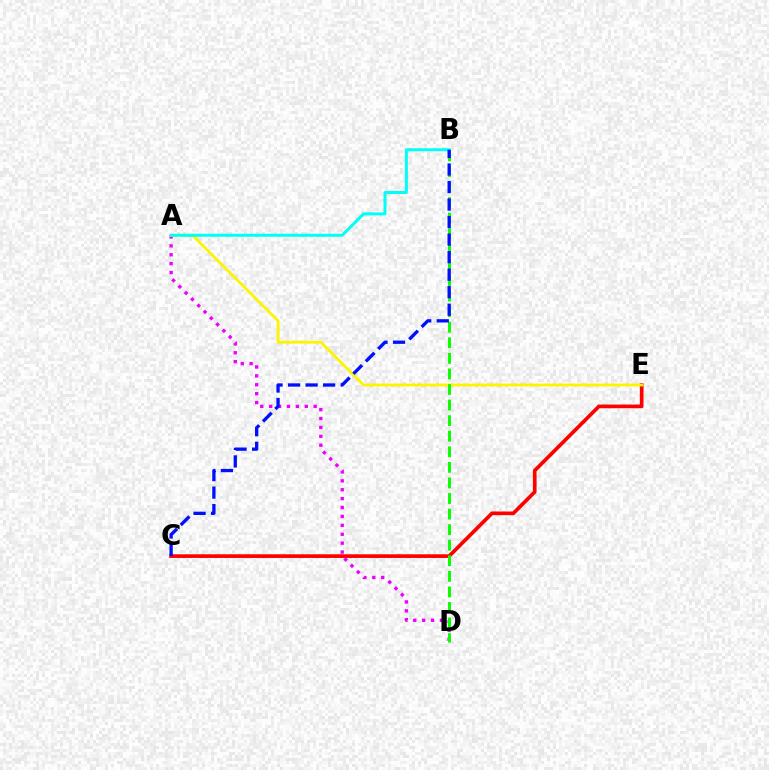{('A', 'D'): [{'color': '#ee00ff', 'line_style': 'dotted', 'thickness': 2.42}], ('C', 'E'): [{'color': '#ff0000', 'line_style': 'solid', 'thickness': 2.65}], ('A', 'E'): [{'color': '#fcf500', 'line_style': 'solid', 'thickness': 2.03}], ('A', 'B'): [{'color': '#00fff6', 'line_style': 'solid', 'thickness': 2.15}], ('B', 'D'): [{'color': '#08ff00', 'line_style': 'dashed', 'thickness': 2.12}], ('B', 'C'): [{'color': '#0010ff', 'line_style': 'dashed', 'thickness': 2.38}]}